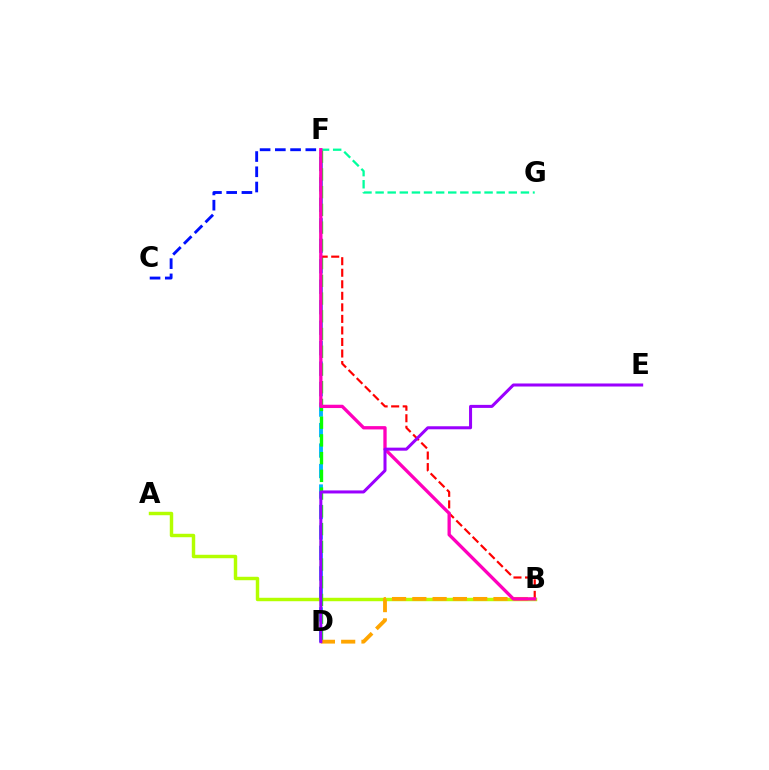{('D', 'F'): [{'color': '#00b5ff', 'line_style': 'dashed', 'thickness': 2.78}, {'color': '#08ff00', 'line_style': 'dashed', 'thickness': 2.41}], ('A', 'B'): [{'color': '#b3ff00', 'line_style': 'solid', 'thickness': 2.48}], ('F', 'G'): [{'color': '#00ff9d', 'line_style': 'dashed', 'thickness': 1.65}], ('C', 'F'): [{'color': '#0010ff', 'line_style': 'dashed', 'thickness': 2.07}], ('B', 'F'): [{'color': '#ff0000', 'line_style': 'dashed', 'thickness': 1.57}, {'color': '#ff00bd', 'line_style': 'solid', 'thickness': 2.38}], ('B', 'D'): [{'color': '#ffa500', 'line_style': 'dashed', 'thickness': 2.76}], ('D', 'E'): [{'color': '#9b00ff', 'line_style': 'solid', 'thickness': 2.18}]}